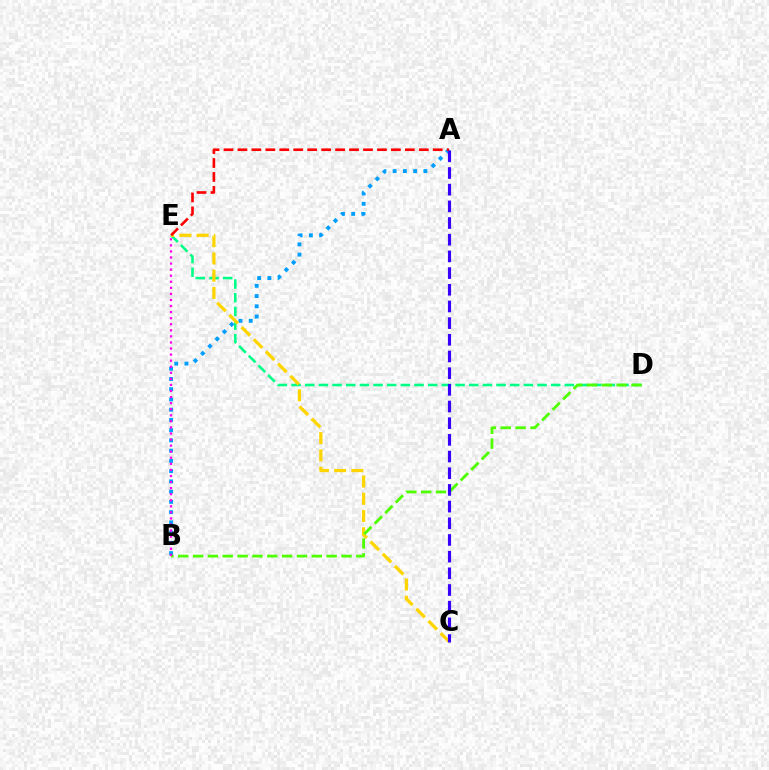{('D', 'E'): [{'color': '#00ff86', 'line_style': 'dashed', 'thickness': 1.86}], ('A', 'B'): [{'color': '#009eff', 'line_style': 'dotted', 'thickness': 2.78}], ('C', 'E'): [{'color': '#ffd500', 'line_style': 'dashed', 'thickness': 2.34}], ('A', 'E'): [{'color': '#ff0000', 'line_style': 'dashed', 'thickness': 1.89}], ('B', 'D'): [{'color': '#4fff00', 'line_style': 'dashed', 'thickness': 2.02}], ('B', 'E'): [{'color': '#ff00ed', 'line_style': 'dotted', 'thickness': 1.65}], ('A', 'C'): [{'color': '#3700ff', 'line_style': 'dashed', 'thickness': 2.27}]}